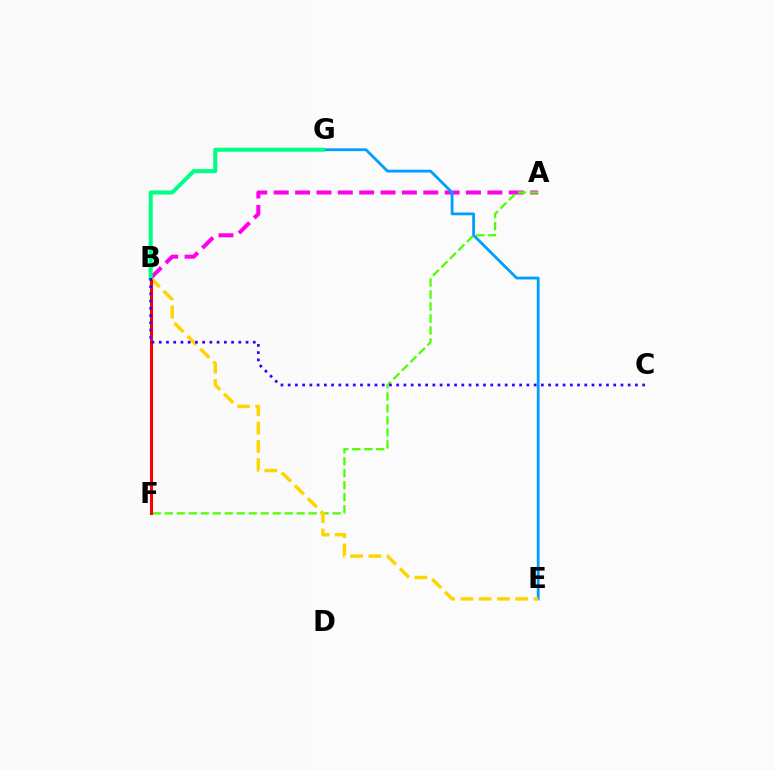{('A', 'B'): [{'color': '#ff00ed', 'line_style': 'dashed', 'thickness': 2.9}], ('A', 'F'): [{'color': '#4fff00', 'line_style': 'dashed', 'thickness': 1.63}], ('E', 'G'): [{'color': '#009eff', 'line_style': 'solid', 'thickness': 2.02}], ('B', 'E'): [{'color': '#ffd500', 'line_style': 'dashed', 'thickness': 2.48}], ('B', 'F'): [{'color': '#ff0000', 'line_style': 'solid', 'thickness': 2.19}], ('B', 'G'): [{'color': '#00ff86', 'line_style': 'solid', 'thickness': 2.91}], ('B', 'C'): [{'color': '#3700ff', 'line_style': 'dotted', 'thickness': 1.97}]}